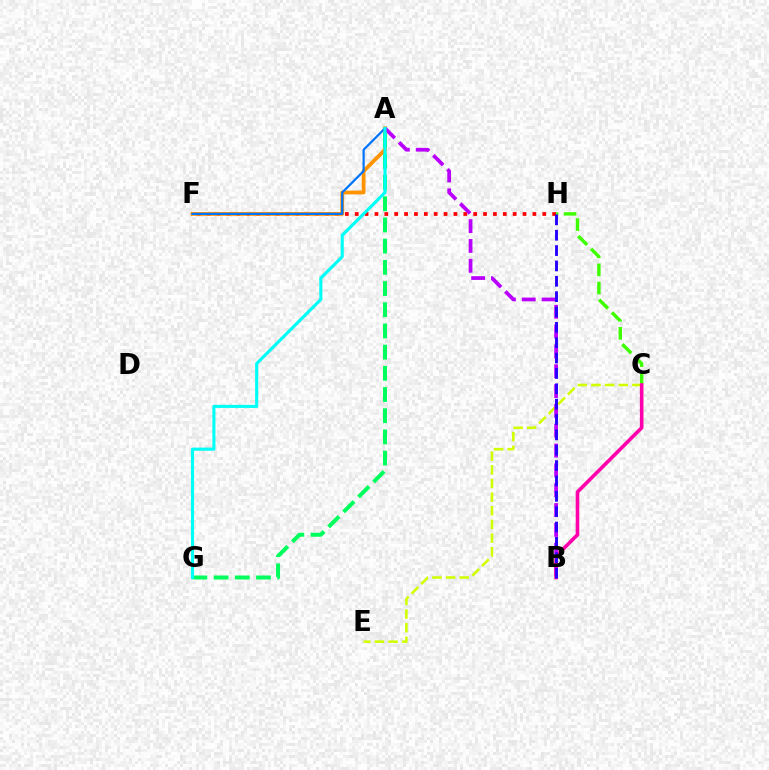{('F', 'H'): [{'color': '#ff0000', 'line_style': 'dotted', 'thickness': 2.68}], ('A', 'F'): [{'color': '#ff9400', 'line_style': 'solid', 'thickness': 2.74}, {'color': '#0074ff', 'line_style': 'solid', 'thickness': 1.6}], ('C', 'H'): [{'color': '#3dff00', 'line_style': 'dashed', 'thickness': 2.46}], ('C', 'E'): [{'color': '#d1ff00', 'line_style': 'dashed', 'thickness': 1.85}], ('A', 'B'): [{'color': '#b900ff', 'line_style': 'dashed', 'thickness': 2.69}], ('A', 'G'): [{'color': '#00ff5c', 'line_style': 'dashed', 'thickness': 2.88}, {'color': '#00fff6', 'line_style': 'solid', 'thickness': 2.23}], ('B', 'C'): [{'color': '#ff00ac', 'line_style': 'solid', 'thickness': 2.58}], ('B', 'H'): [{'color': '#2500ff', 'line_style': 'dashed', 'thickness': 2.09}]}